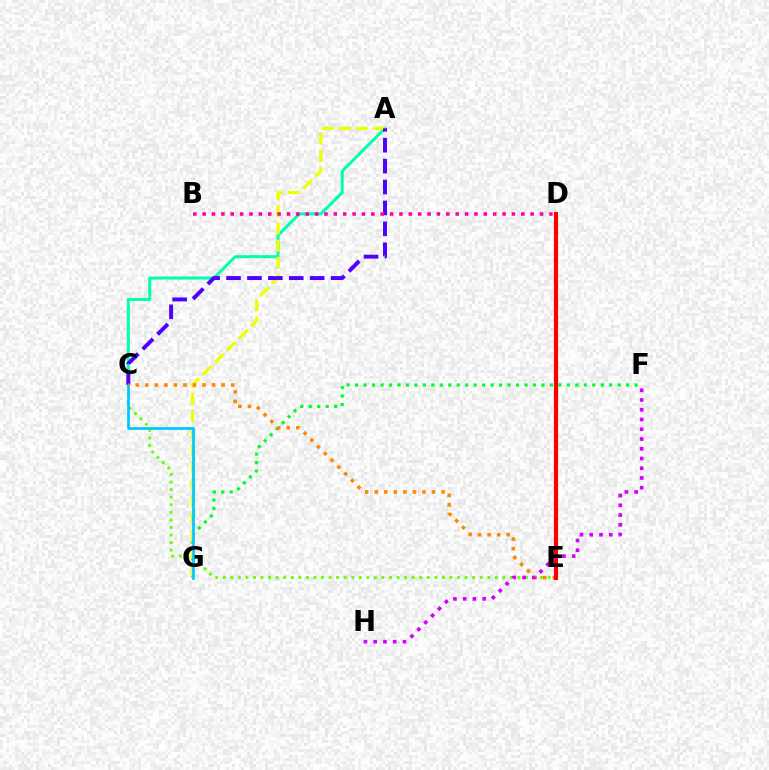{('A', 'C'): [{'color': '#00ffaf', 'line_style': 'solid', 'thickness': 2.17}, {'color': '#4f00ff', 'line_style': 'dashed', 'thickness': 2.84}], ('C', 'E'): [{'color': '#66ff00', 'line_style': 'dotted', 'thickness': 2.05}, {'color': '#ff8800', 'line_style': 'dotted', 'thickness': 2.59}], ('F', 'G'): [{'color': '#00ff27', 'line_style': 'dotted', 'thickness': 2.3}], ('A', 'G'): [{'color': '#eeff00', 'line_style': 'dashed', 'thickness': 2.33}], ('C', 'G'): [{'color': '#00c7ff', 'line_style': 'solid', 'thickness': 1.96}], ('B', 'D'): [{'color': '#ff00a0', 'line_style': 'dotted', 'thickness': 2.55}], ('D', 'E'): [{'color': '#003fff', 'line_style': 'solid', 'thickness': 1.58}, {'color': '#ff0000', 'line_style': 'solid', 'thickness': 2.96}], ('F', 'H'): [{'color': '#d600ff', 'line_style': 'dotted', 'thickness': 2.65}]}